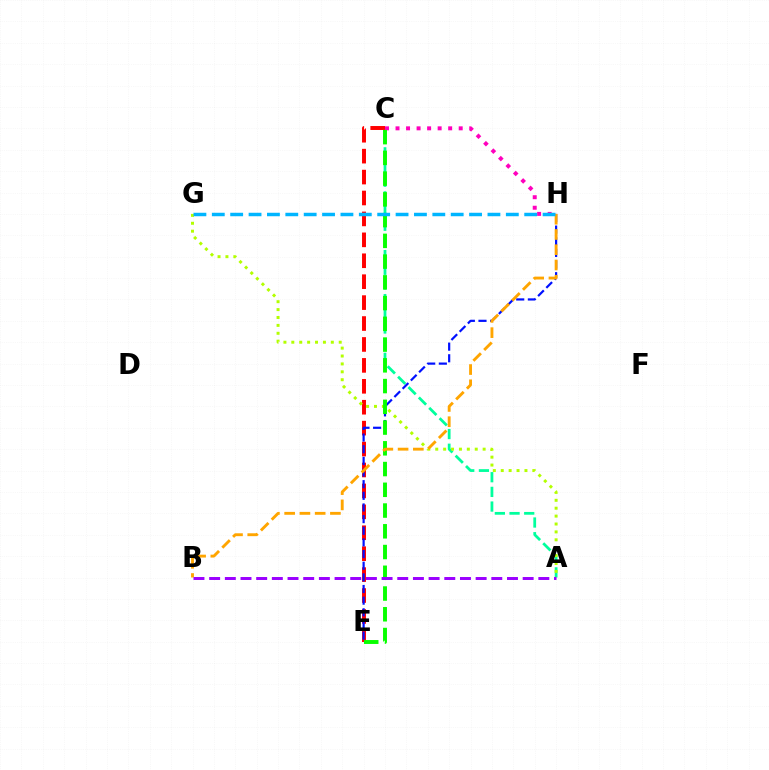{('C', 'E'): [{'color': '#ff0000', 'line_style': 'dashed', 'thickness': 2.84}, {'color': '#08ff00', 'line_style': 'dashed', 'thickness': 2.82}], ('A', 'C'): [{'color': '#00ff9d', 'line_style': 'dashed', 'thickness': 1.99}], ('C', 'H'): [{'color': '#ff00bd', 'line_style': 'dotted', 'thickness': 2.86}], ('A', 'G'): [{'color': '#b3ff00', 'line_style': 'dotted', 'thickness': 2.15}], ('E', 'H'): [{'color': '#0010ff', 'line_style': 'dashed', 'thickness': 1.58}], ('B', 'H'): [{'color': '#ffa500', 'line_style': 'dashed', 'thickness': 2.07}], ('A', 'B'): [{'color': '#9b00ff', 'line_style': 'dashed', 'thickness': 2.13}], ('G', 'H'): [{'color': '#00b5ff', 'line_style': 'dashed', 'thickness': 2.5}]}